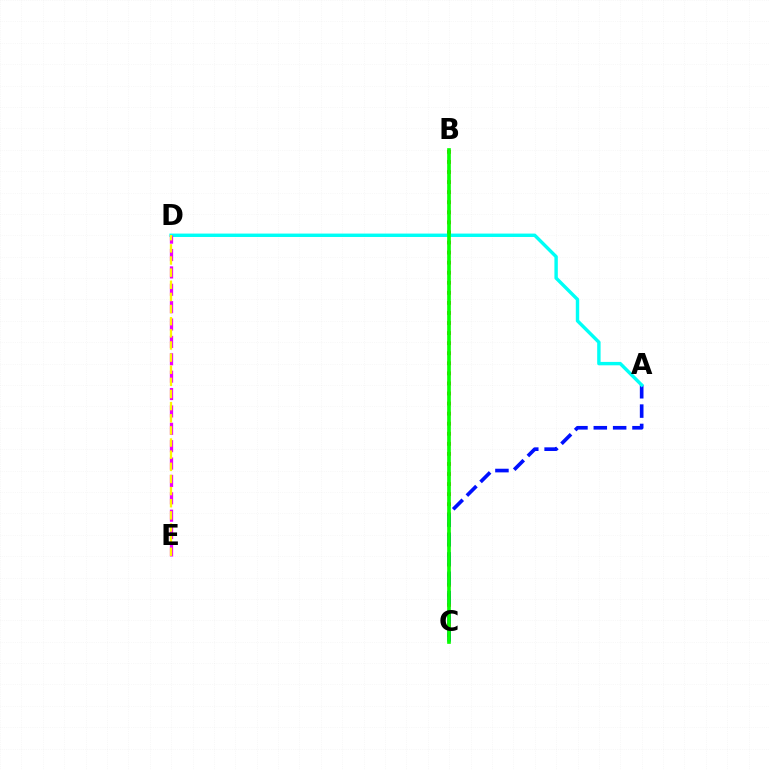{('B', 'C'): [{'color': '#ff0000', 'line_style': 'dotted', 'thickness': 2.74}, {'color': '#08ff00', 'line_style': 'solid', 'thickness': 2.64}], ('A', 'C'): [{'color': '#0010ff', 'line_style': 'dashed', 'thickness': 2.63}], ('A', 'D'): [{'color': '#00fff6', 'line_style': 'solid', 'thickness': 2.45}], ('D', 'E'): [{'color': '#ee00ff', 'line_style': 'dashed', 'thickness': 2.36}, {'color': '#fcf500', 'line_style': 'dashed', 'thickness': 1.65}]}